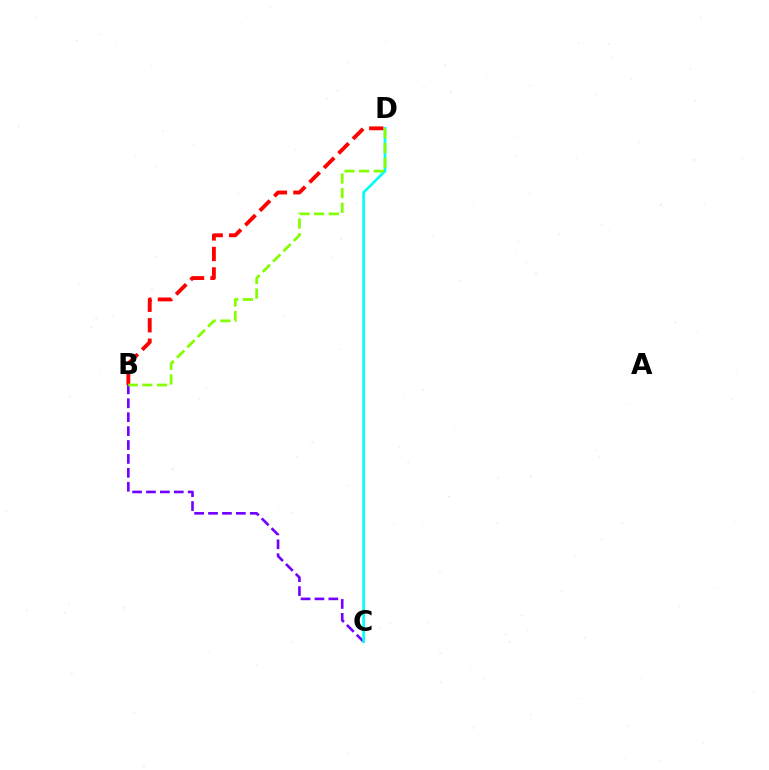{('B', 'C'): [{'color': '#7200ff', 'line_style': 'dashed', 'thickness': 1.89}], ('C', 'D'): [{'color': '#00fff6', 'line_style': 'solid', 'thickness': 1.92}], ('B', 'D'): [{'color': '#ff0000', 'line_style': 'dashed', 'thickness': 2.78}, {'color': '#84ff00', 'line_style': 'dashed', 'thickness': 1.99}]}